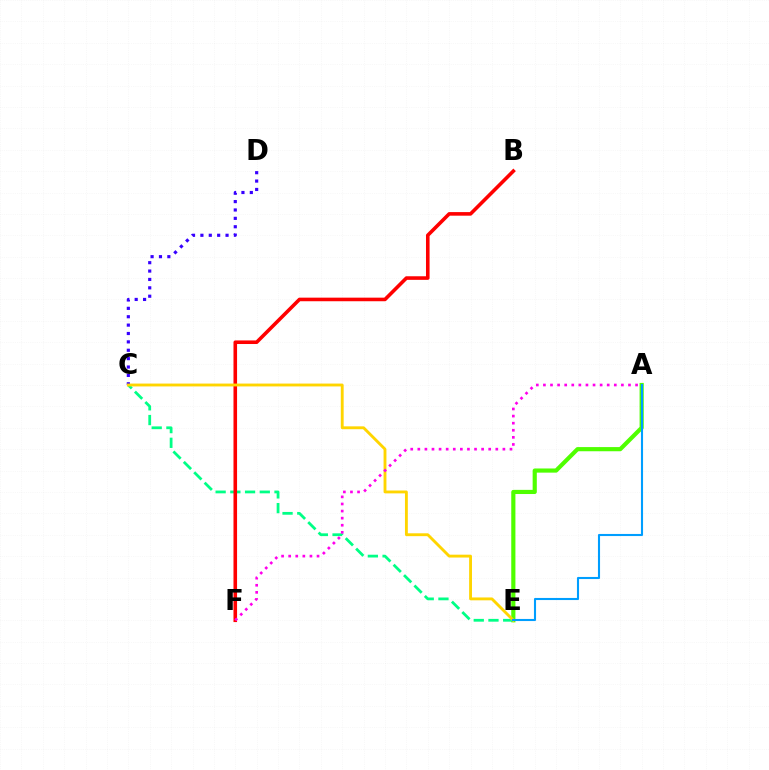{('A', 'E'): [{'color': '#4fff00', 'line_style': 'solid', 'thickness': 2.99}, {'color': '#009eff', 'line_style': 'solid', 'thickness': 1.51}], ('C', 'E'): [{'color': '#00ff86', 'line_style': 'dashed', 'thickness': 2.0}, {'color': '#ffd500', 'line_style': 'solid', 'thickness': 2.06}], ('B', 'F'): [{'color': '#ff0000', 'line_style': 'solid', 'thickness': 2.58}], ('C', 'D'): [{'color': '#3700ff', 'line_style': 'dotted', 'thickness': 2.28}], ('A', 'F'): [{'color': '#ff00ed', 'line_style': 'dotted', 'thickness': 1.93}]}